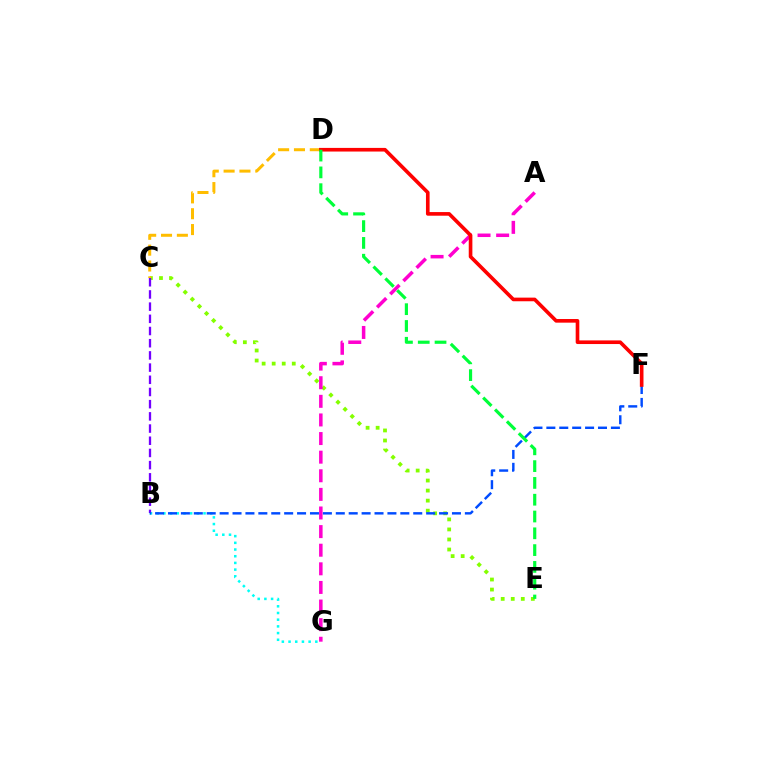{('C', 'E'): [{'color': '#84ff00', 'line_style': 'dotted', 'thickness': 2.73}], ('B', 'G'): [{'color': '#00fff6', 'line_style': 'dotted', 'thickness': 1.82}], ('C', 'D'): [{'color': '#ffbd00', 'line_style': 'dashed', 'thickness': 2.15}], ('B', 'C'): [{'color': '#7200ff', 'line_style': 'dashed', 'thickness': 1.66}], ('A', 'G'): [{'color': '#ff00cf', 'line_style': 'dashed', 'thickness': 2.53}], ('B', 'F'): [{'color': '#004bff', 'line_style': 'dashed', 'thickness': 1.75}], ('D', 'F'): [{'color': '#ff0000', 'line_style': 'solid', 'thickness': 2.62}], ('D', 'E'): [{'color': '#00ff39', 'line_style': 'dashed', 'thickness': 2.28}]}